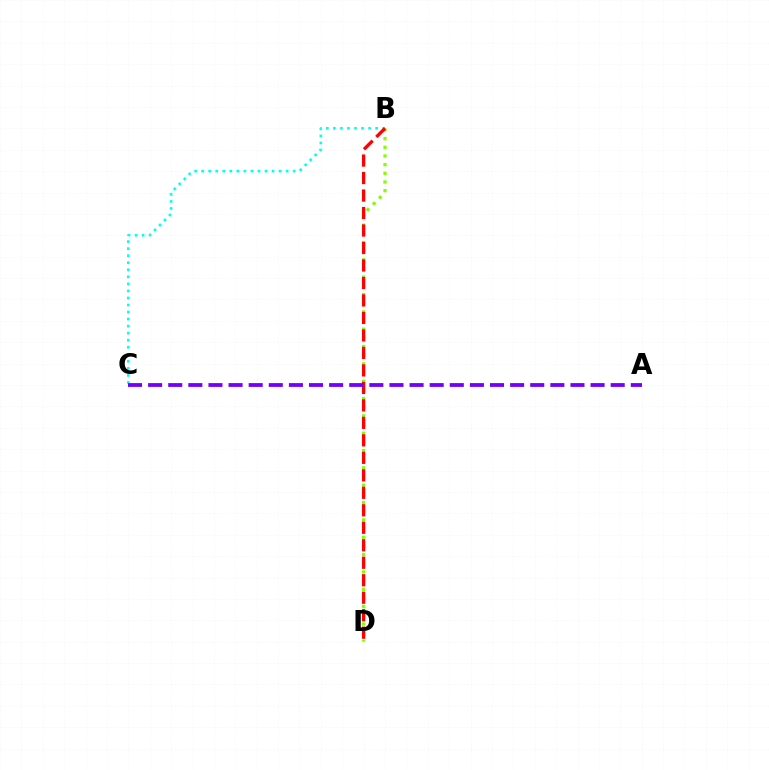{('B', 'C'): [{'color': '#00fff6', 'line_style': 'dotted', 'thickness': 1.91}], ('B', 'D'): [{'color': '#84ff00', 'line_style': 'dotted', 'thickness': 2.36}, {'color': '#ff0000', 'line_style': 'dashed', 'thickness': 2.38}], ('A', 'C'): [{'color': '#7200ff', 'line_style': 'dashed', 'thickness': 2.73}]}